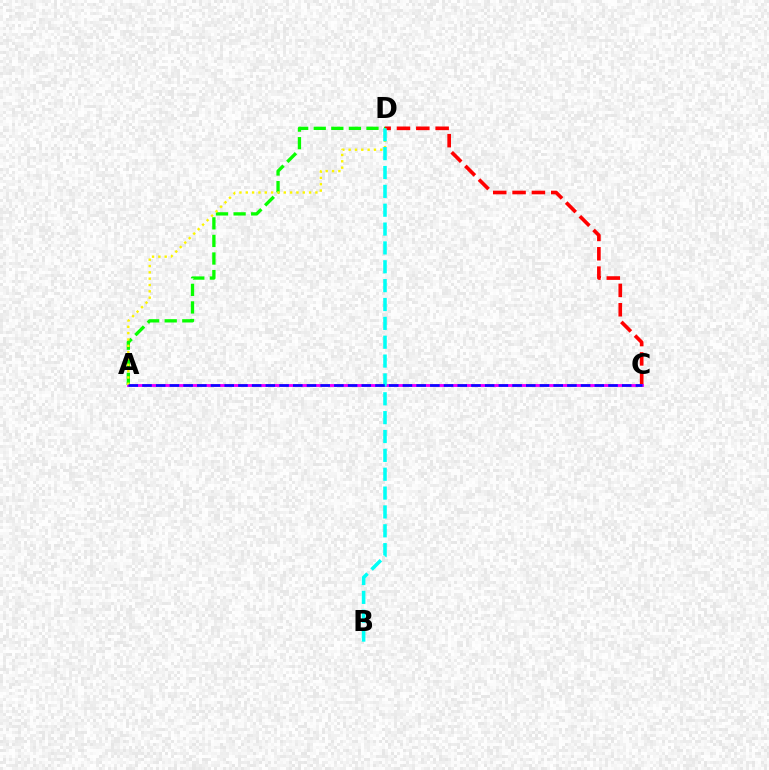{('C', 'D'): [{'color': '#ff0000', 'line_style': 'dashed', 'thickness': 2.63}], ('A', 'D'): [{'color': '#08ff00', 'line_style': 'dashed', 'thickness': 2.39}, {'color': '#fcf500', 'line_style': 'dotted', 'thickness': 1.72}], ('A', 'C'): [{'color': '#ee00ff', 'line_style': 'solid', 'thickness': 2.08}, {'color': '#0010ff', 'line_style': 'dashed', 'thickness': 1.86}], ('B', 'D'): [{'color': '#00fff6', 'line_style': 'dashed', 'thickness': 2.56}]}